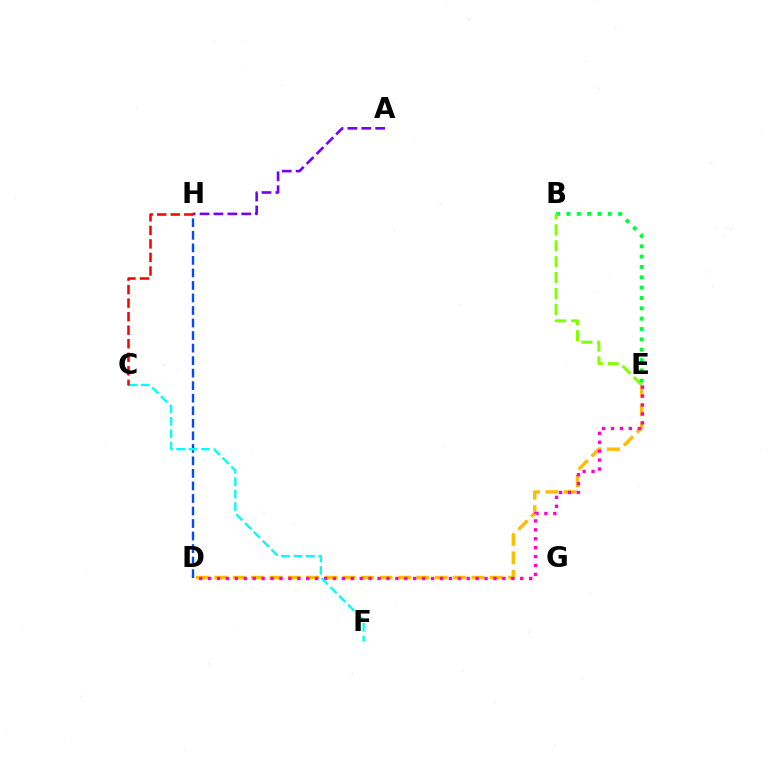{('D', 'H'): [{'color': '#004bff', 'line_style': 'dashed', 'thickness': 1.7}], ('D', 'E'): [{'color': '#ffbd00', 'line_style': 'dashed', 'thickness': 2.5}, {'color': '#ff00cf', 'line_style': 'dotted', 'thickness': 2.42}], ('A', 'H'): [{'color': '#7200ff', 'line_style': 'dashed', 'thickness': 1.89}], ('B', 'E'): [{'color': '#00ff39', 'line_style': 'dotted', 'thickness': 2.81}, {'color': '#84ff00', 'line_style': 'dashed', 'thickness': 2.16}], ('C', 'F'): [{'color': '#00fff6', 'line_style': 'dashed', 'thickness': 1.69}], ('C', 'H'): [{'color': '#ff0000', 'line_style': 'dashed', 'thickness': 1.84}]}